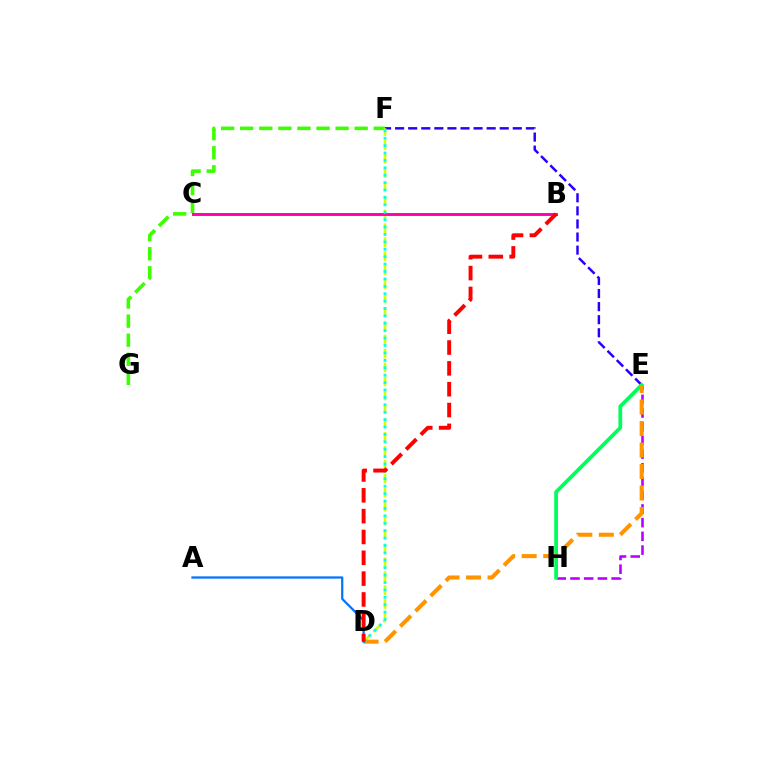{('F', 'G'): [{'color': '#3dff00', 'line_style': 'dashed', 'thickness': 2.59}], ('E', 'F'): [{'color': '#2500ff', 'line_style': 'dashed', 'thickness': 1.78}], ('D', 'F'): [{'color': '#d1ff00', 'line_style': 'dashed', 'thickness': 1.89}, {'color': '#00fff6', 'line_style': 'dotted', 'thickness': 2.01}], ('B', 'C'): [{'color': '#ff00ac', 'line_style': 'solid', 'thickness': 2.1}], ('E', 'H'): [{'color': '#b900ff', 'line_style': 'dashed', 'thickness': 1.86}, {'color': '#00ff5c', 'line_style': 'solid', 'thickness': 2.71}], ('D', 'E'): [{'color': '#ff9400', 'line_style': 'dashed', 'thickness': 2.92}], ('A', 'D'): [{'color': '#0074ff', 'line_style': 'solid', 'thickness': 1.61}], ('B', 'D'): [{'color': '#ff0000', 'line_style': 'dashed', 'thickness': 2.83}]}